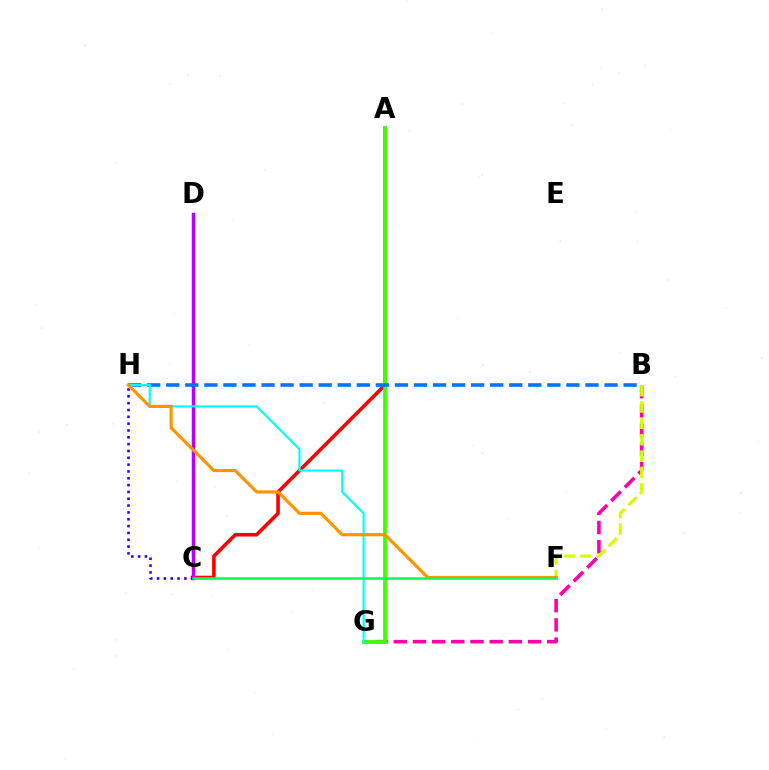{('A', 'C'): [{'color': '#ff0000', 'line_style': 'solid', 'thickness': 2.59}], ('B', 'G'): [{'color': '#ff00ac', 'line_style': 'dashed', 'thickness': 2.61}], ('A', 'G'): [{'color': '#3dff00', 'line_style': 'solid', 'thickness': 2.74}], ('C', 'D'): [{'color': '#b900ff', 'line_style': 'solid', 'thickness': 2.51}], ('B', 'H'): [{'color': '#0074ff', 'line_style': 'dashed', 'thickness': 2.59}], ('B', 'F'): [{'color': '#d1ff00', 'line_style': 'dashed', 'thickness': 2.22}], ('G', 'H'): [{'color': '#00fff6', 'line_style': 'solid', 'thickness': 1.55}], ('C', 'H'): [{'color': '#2500ff', 'line_style': 'dotted', 'thickness': 1.86}], ('F', 'H'): [{'color': '#ff9400', 'line_style': 'solid', 'thickness': 2.29}], ('C', 'F'): [{'color': '#00ff5c', 'line_style': 'solid', 'thickness': 1.8}]}